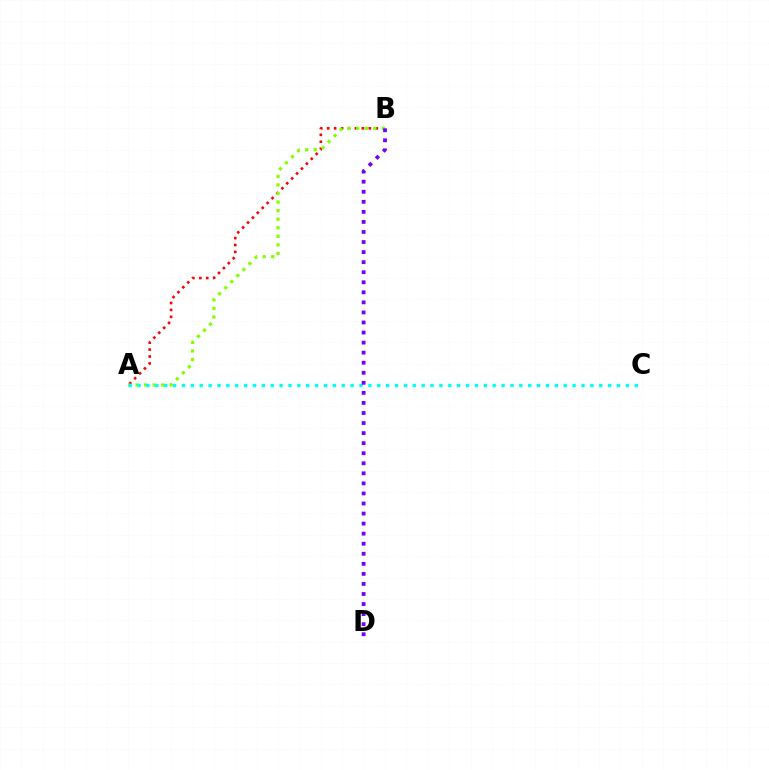{('A', 'B'): [{'color': '#ff0000', 'line_style': 'dotted', 'thickness': 1.88}, {'color': '#84ff00', 'line_style': 'dotted', 'thickness': 2.32}], ('A', 'C'): [{'color': '#00fff6', 'line_style': 'dotted', 'thickness': 2.41}], ('B', 'D'): [{'color': '#7200ff', 'line_style': 'dotted', 'thickness': 2.73}]}